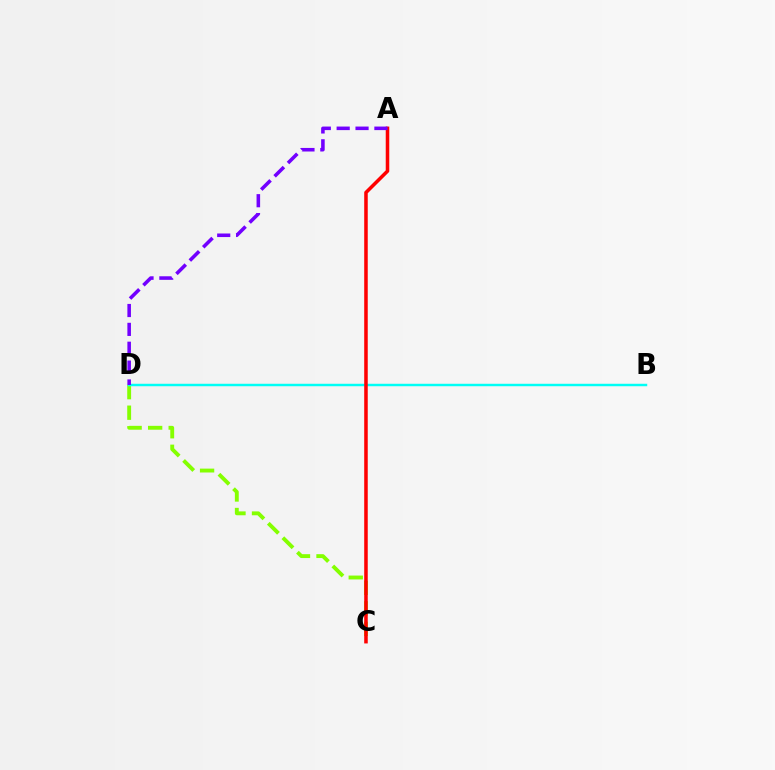{('C', 'D'): [{'color': '#84ff00', 'line_style': 'dashed', 'thickness': 2.79}], ('B', 'D'): [{'color': '#00fff6', 'line_style': 'solid', 'thickness': 1.76}], ('A', 'C'): [{'color': '#ff0000', 'line_style': 'solid', 'thickness': 2.54}], ('A', 'D'): [{'color': '#7200ff', 'line_style': 'dashed', 'thickness': 2.56}]}